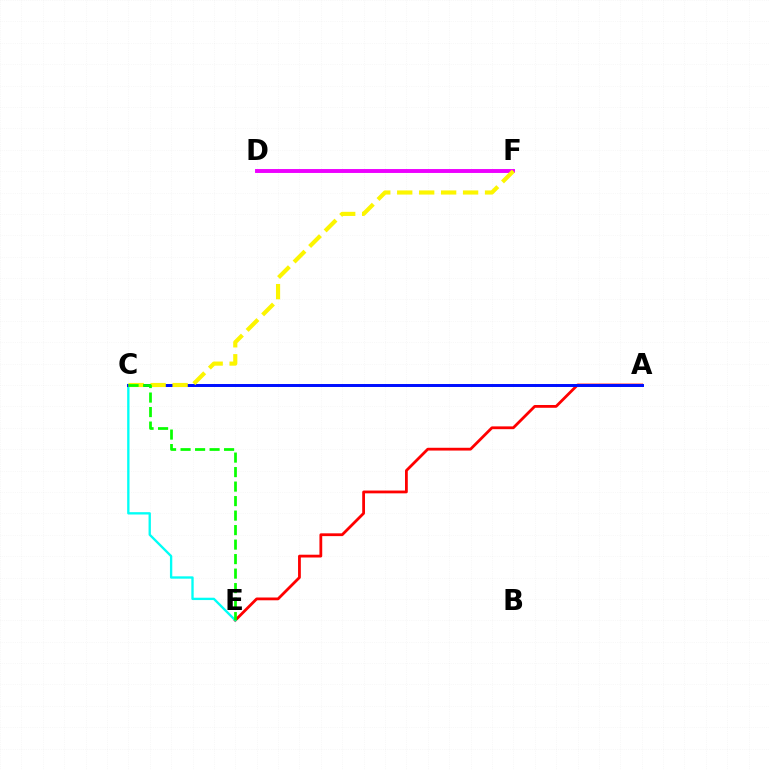{('A', 'E'): [{'color': '#ff0000', 'line_style': 'solid', 'thickness': 2.01}], ('D', 'F'): [{'color': '#ee00ff', 'line_style': 'solid', 'thickness': 2.81}], ('C', 'E'): [{'color': '#00fff6', 'line_style': 'solid', 'thickness': 1.69}, {'color': '#08ff00', 'line_style': 'dashed', 'thickness': 1.97}], ('A', 'C'): [{'color': '#0010ff', 'line_style': 'solid', 'thickness': 2.14}], ('C', 'F'): [{'color': '#fcf500', 'line_style': 'dashed', 'thickness': 2.98}]}